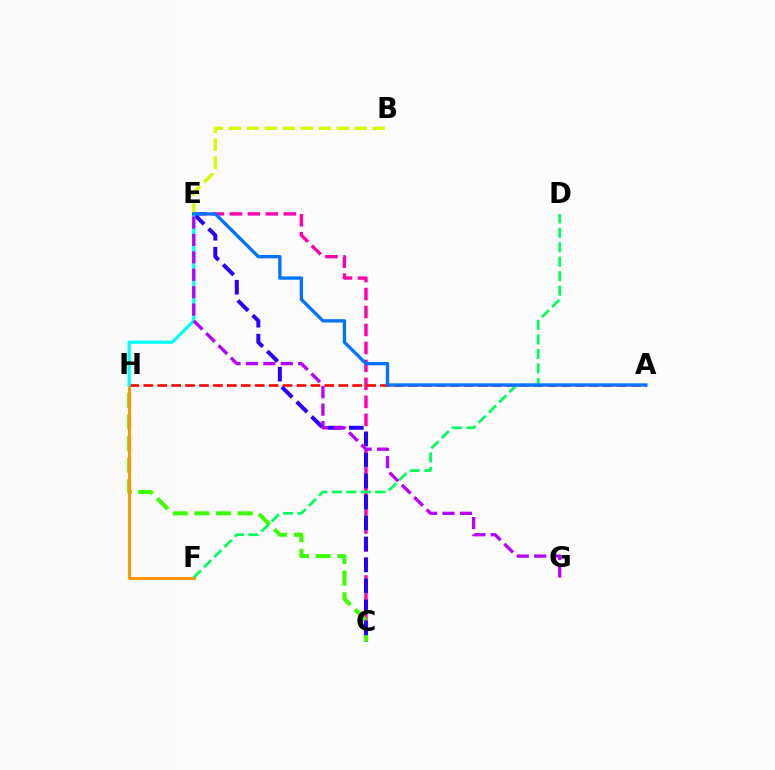{('C', 'E'): [{'color': '#ff00ac', 'line_style': 'dashed', 'thickness': 2.44}, {'color': '#2500ff', 'line_style': 'dashed', 'thickness': 2.85}], ('C', 'H'): [{'color': '#3dff00', 'line_style': 'dashed', 'thickness': 2.94}], ('B', 'E'): [{'color': '#d1ff00', 'line_style': 'dashed', 'thickness': 2.44}], ('F', 'H'): [{'color': '#ff9400', 'line_style': 'solid', 'thickness': 2.12}], ('A', 'H'): [{'color': '#ff0000', 'line_style': 'dashed', 'thickness': 1.89}], ('D', 'F'): [{'color': '#00ff5c', 'line_style': 'dashed', 'thickness': 1.96}], ('E', 'H'): [{'color': '#00fff6', 'line_style': 'solid', 'thickness': 2.33}], ('A', 'E'): [{'color': '#0074ff', 'line_style': 'solid', 'thickness': 2.4}], ('E', 'G'): [{'color': '#b900ff', 'line_style': 'dashed', 'thickness': 2.37}]}